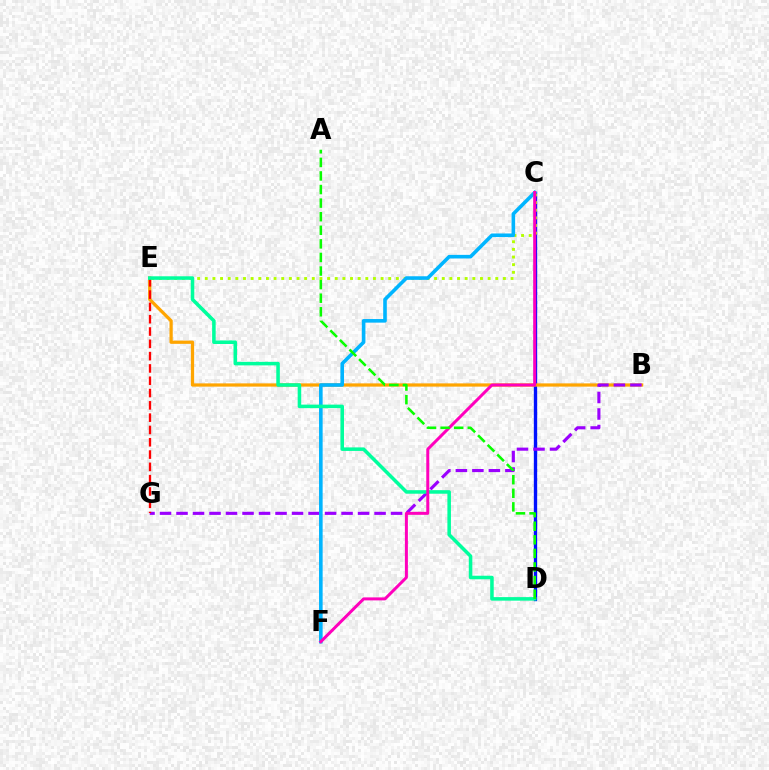{('C', 'D'): [{'color': '#0010ff', 'line_style': 'solid', 'thickness': 2.41}], ('B', 'E'): [{'color': '#ffa500', 'line_style': 'solid', 'thickness': 2.33}], ('C', 'E'): [{'color': '#b3ff00', 'line_style': 'dotted', 'thickness': 2.08}], ('B', 'G'): [{'color': '#9b00ff', 'line_style': 'dashed', 'thickness': 2.24}], ('E', 'G'): [{'color': '#ff0000', 'line_style': 'dashed', 'thickness': 1.67}], ('C', 'F'): [{'color': '#00b5ff', 'line_style': 'solid', 'thickness': 2.59}, {'color': '#ff00bd', 'line_style': 'solid', 'thickness': 2.15}], ('D', 'E'): [{'color': '#00ff9d', 'line_style': 'solid', 'thickness': 2.55}], ('A', 'D'): [{'color': '#08ff00', 'line_style': 'dashed', 'thickness': 1.85}]}